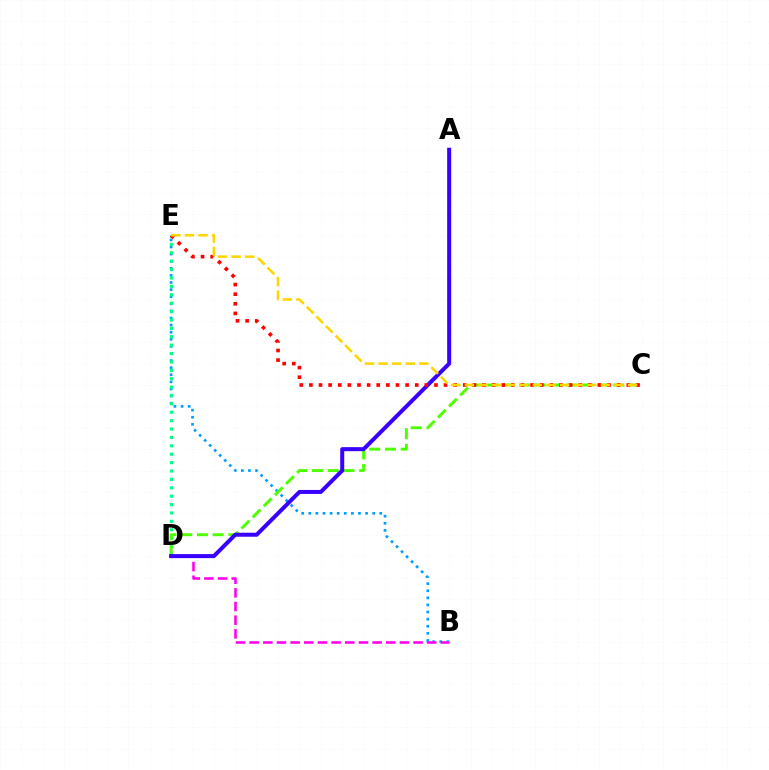{('B', 'E'): [{'color': '#009eff', 'line_style': 'dotted', 'thickness': 1.93}], ('D', 'E'): [{'color': '#00ff86', 'line_style': 'dotted', 'thickness': 2.28}], ('B', 'D'): [{'color': '#ff00ed', 'line_style': 'dashed', 'thickness': 1.86}], ('C', 'D'): [{'color': '#4fff00', 'line_style': 'dashed', 'thickness': 2.14}], ('A', 'D'): [{'color': '#3700ff', 'line_style': 'solid', 'thickness': 2.89}], ('C', 'E'): [{'color': '#ff0000', 'line_style': 'dotted', 'thickness': 2.61}, {'color': '#ffd500', 'line_style': 'dashed', 'thickness': 1.85}]}